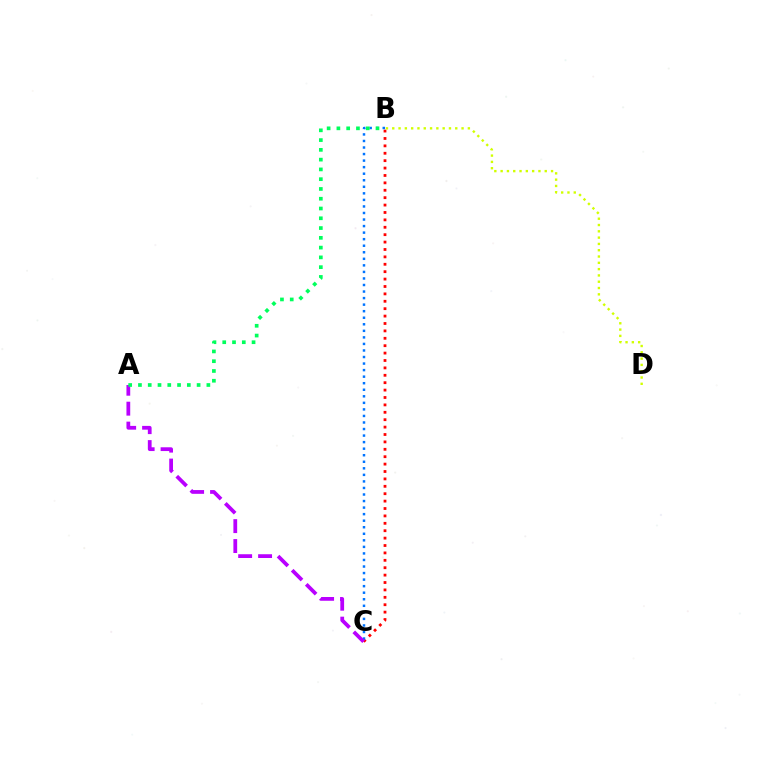{('B', 'C'): [{'color': '#ff0000', 'line_style': 'dotted', 'thickness': 2.01}, {'color': '#0074ff', 'line_style': 'dotted', 'thickness': 1.78}], ('A', 'C'): [{'color': '#b900ff', 'line_style': 'dashed', 'thickness': 2.71}], ('B', 'D'): [{'color': '#d1ff00', 'line_style': 'dotted', 'thickness': 1.71}], ('A', 'B'): [{'color': '#00ff5c', 'line_style': 'dotted', 'thickness': 2.66}]}